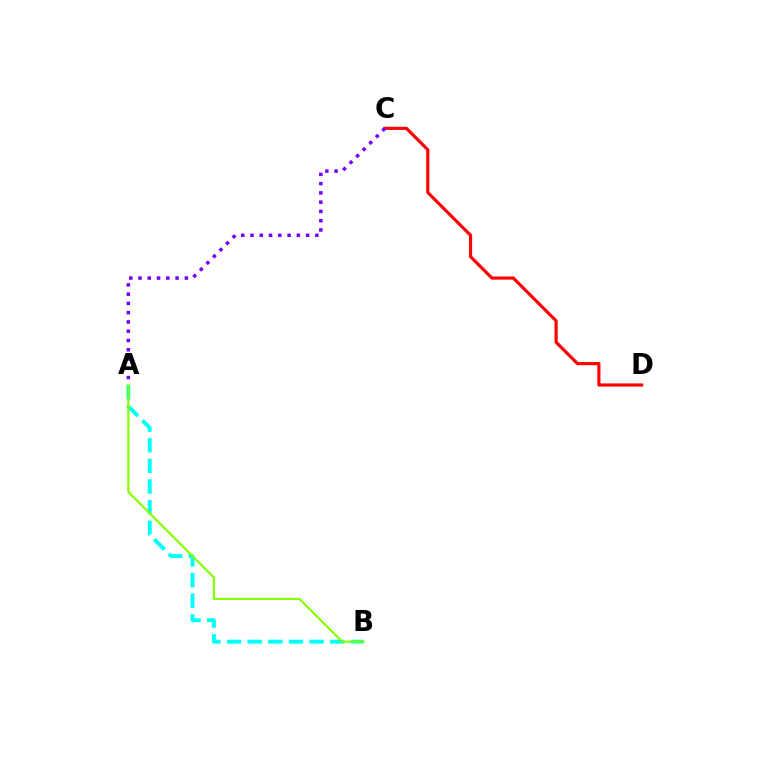{('C', 'D'): [{'color': '#ff0000', 'line_style': 'solid', 'thickness': 2.27}], ('A', 'B'): [{'color': '#00fff6', 'line_style': 'dashed', 'thickness': 2.8}, {'color': '#84ff00', 'line_style': 'solid', 'thickness': 1.56}], ('A', 'C'): [{'color': '#7200ff', 'line_style': 'dotted', 'thickness': 2.52}]}